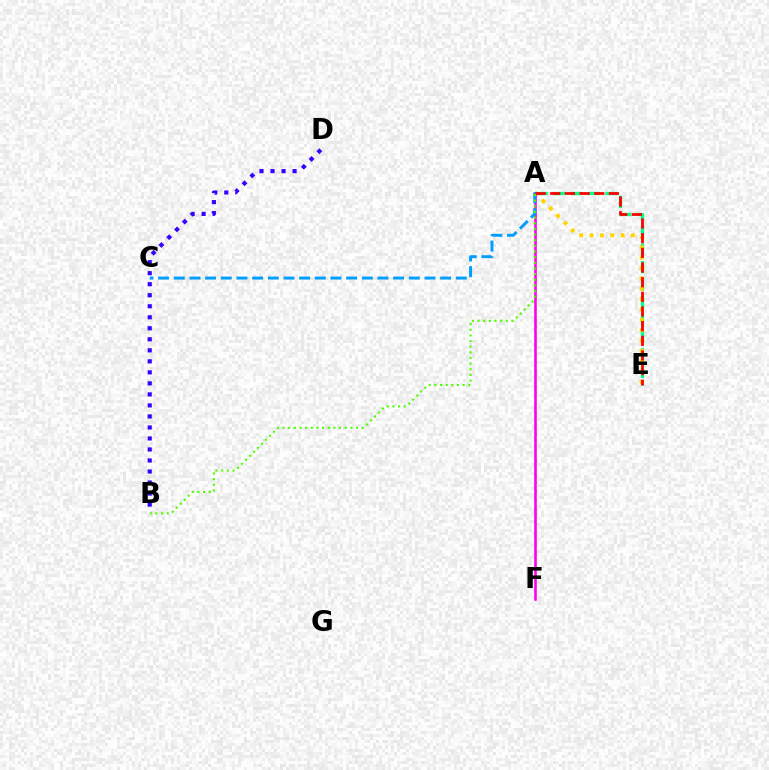{('A', 'E'): [{'color': '#00ff86', 'line_style': 'dashed', 'thickness': 2.37}, {'color': '#ffd500', 'line_style': 'dotted', 'thickness': 2.82}, {'color': '#ff0000', 'line_style': 'dashed', 'thickness': 1.99}], ('A', 'F'): [{'color': '#ff00ed', 'line_style': 'solid', 'thickness': 1.88}], ('A', 'C'): [{'color': '#009eff', 'line_style': 'dashed', 'thickness': 2.13}], ('B', 'D'): [{'color': '#3700ff', 'line_style': 'dotted', 'thickness': 2.99}], ('A', 'B'): [{'color': '#4fff00', 'line_style': 'dotted', 'thickness': 1.53}]}